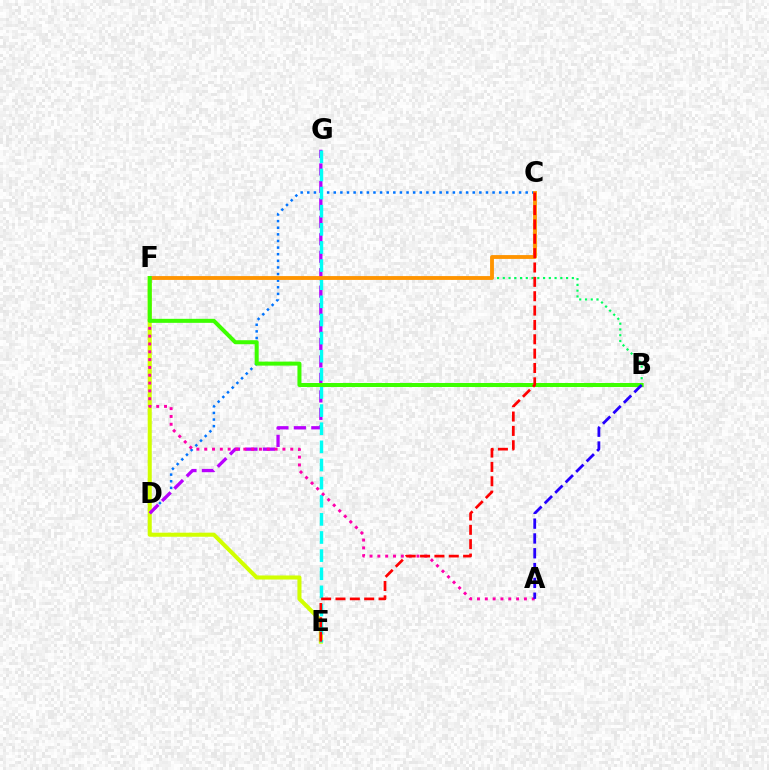{('C', 'D'): [{'color': '#0074ff', 'line_style': 'dotted', 'thickness': 1.8}], ('E', 'F'): [{'color': '#d1ff00', 'line_style': 'solid', 'thickness': 2.92}], ('B', 'F'): [{'color': '#00ff5c', 'line_style': 'dotted', 'thickness': 1.56}, {'color': '#3dff00', 'line_style': 'solid', 'thickness': 2.89}], ('D', 'G'): [{'color': '#b900ff', 'line_style': 'dashed', 'thickness': 2.37}], ('E', 'G'): [{'color': '#00fff6', 'line_style': 'dashed', 'thickness': 2.46}], ('C', 'F'): [{'color': '#ff9400', 'line_style': 'solid', 'thickness': 2.77}], ('A', 'F'): [{'color': '#ff00ac', 'line_style': 'dotted', 'thickness': 2.13}], ('C', 'E'): [{'color': '#ff0000', 'line_style': 'dashed', 'thickness': 1.95}], ('A', 'B'): [{'color': '#2500ff', 'line_style': 'dashed', 'thickness': 2.01}]}